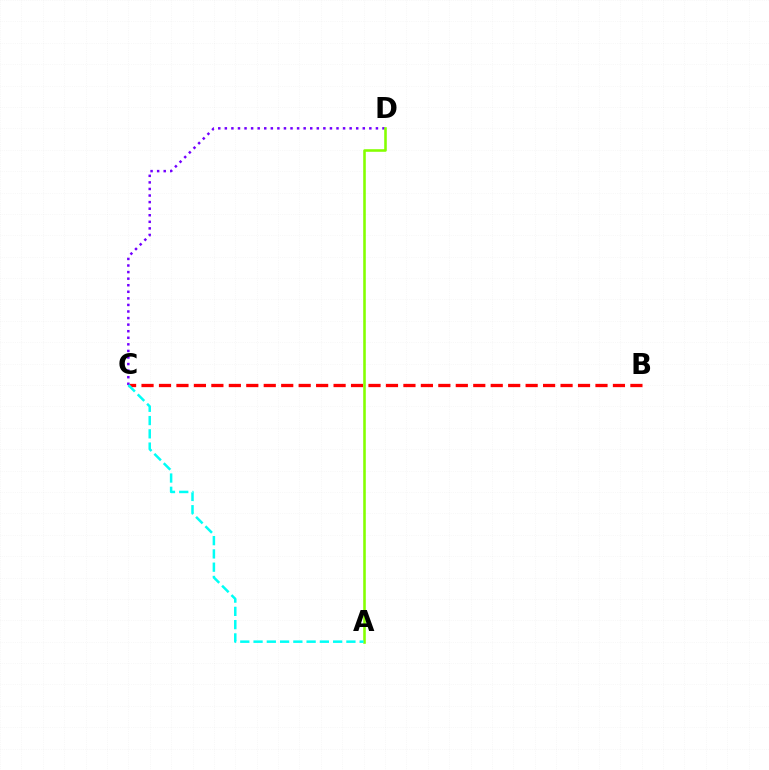{('B', 'C'): [{'color': '#ff0000', 'line_style': 'dashed', 'thickness': 2.37}], ('C', 'D'): [{'color': '#7200ff', 'line_style': 'dotted', 'thickness': 1.78}], ('A', 'D'): [{'color': '#84ff00', 'line_style': 'solid', 'thickness': 1.85}], ('A', 'C'): [{'color': '#00fff6', 'line_style': 'dashed', 'thickness': 1.8}]}